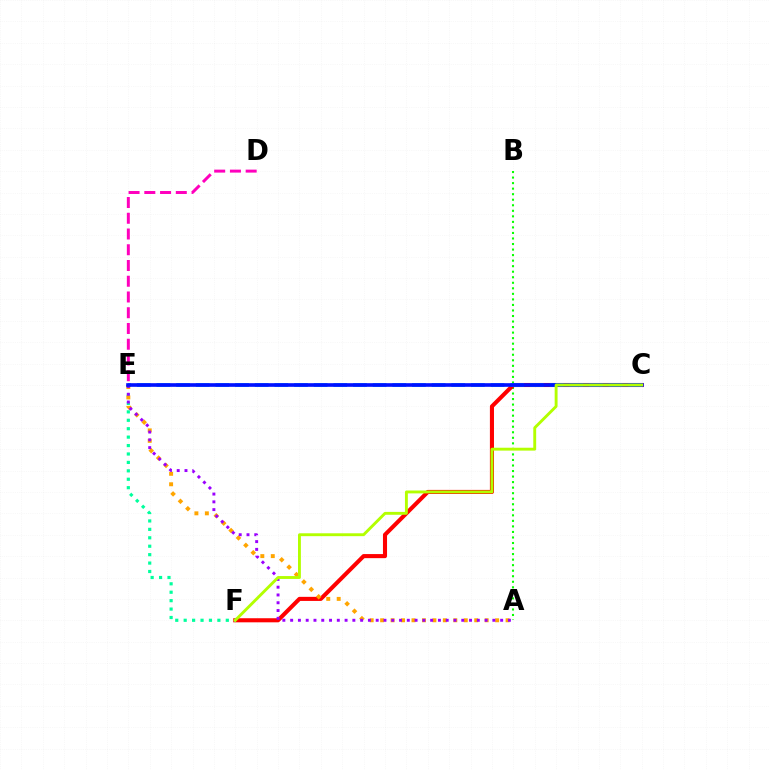{('A', 'B'): [{'color': '#08ff00', 'line_style': 'dotted', 'thickness': 1.5}], ('C', 'F'): [{'color': '#ff0000', 'line_style': 'solid', 'thickness': 2.94}, {'color': '#b3ff00', 'line_style': 'solid', 'thickness': 2.08}], ('D', 'E'): [{'color': '#ff00bd', 'line_style': 'dashed', 'thickness': 2.14}], ('E', 'F'): [{'color': '#00ff9d', 'line_style': 'dotted', 'thickness': 2.29}], ('C', 'E'): [{'color': '#00b5ff', 'line_style': 'dashed', 'thickness': 2.67}, {'color': '#0010ff', 'line_style': 'solid', 'thickness': 2.61}], ('A', 'E'): [{'color': '#ffa500', 'line_style': 'dotted', 'thickness': 2.84}, {'color': '#9b00ff', 'line_style': 'dotted', 'thickness': 2.11}]}